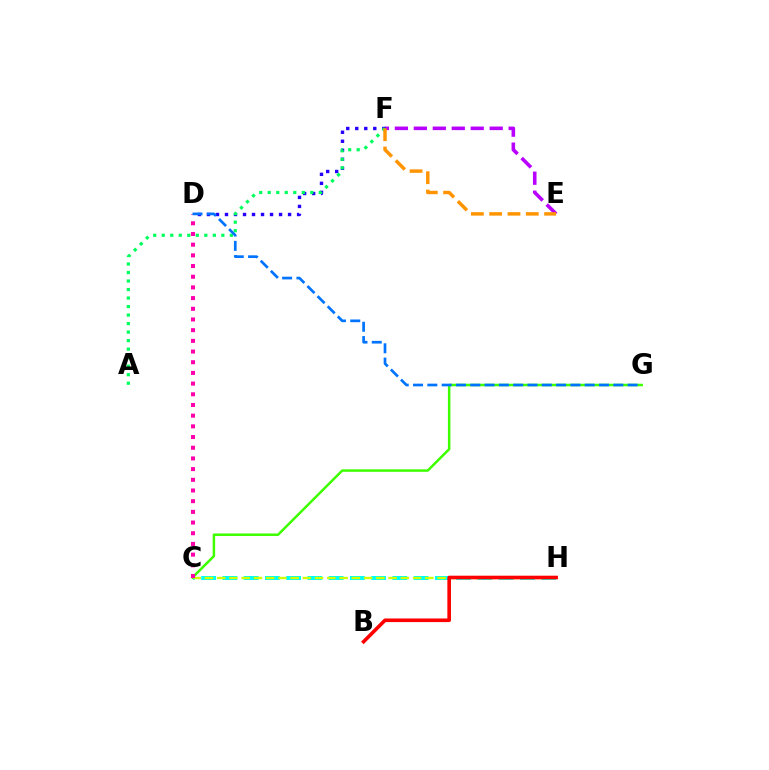{('E', 'F'): [{'color': '#b900ff', 'line_style': 'dashed', 'thickness': 2.58}, {'color': '#ff9400', 'line_style': 'dashed', 'thickness': 2.49}], ('D', 'F'): [{'color': '#2500ff', 'line_style': 'dotted', 'thickness': 2.45}], ('C', 'H'): [{'color': '#00fff6', 'line_style': 'dashed', 'thickness': 2.89}, {'color': '#d1ff00', 'line_style': 'dashed', 'thickness': 1.66}], ('A', 'F'): [{'color': '#00ff5c', 'line_style': 'dotted', 'thickness': 2.31}], ('C', 'G'): [{'color': '#3dff00', 'line_style': 'solid', 'thickness': 1.8}], ('C', 'D'): [{'color': '#ff00ac', 'line_style': 'dotted', 'thickness': 2.9}], ('B', 'H'): [{'color': '#ff0000', 'line_style': 'solid', 'thickness': 2.6}], ('D', 'G'): [{'color': '#0074ff', 'line_style': 'dashed', 'thickness': 1.94}]}